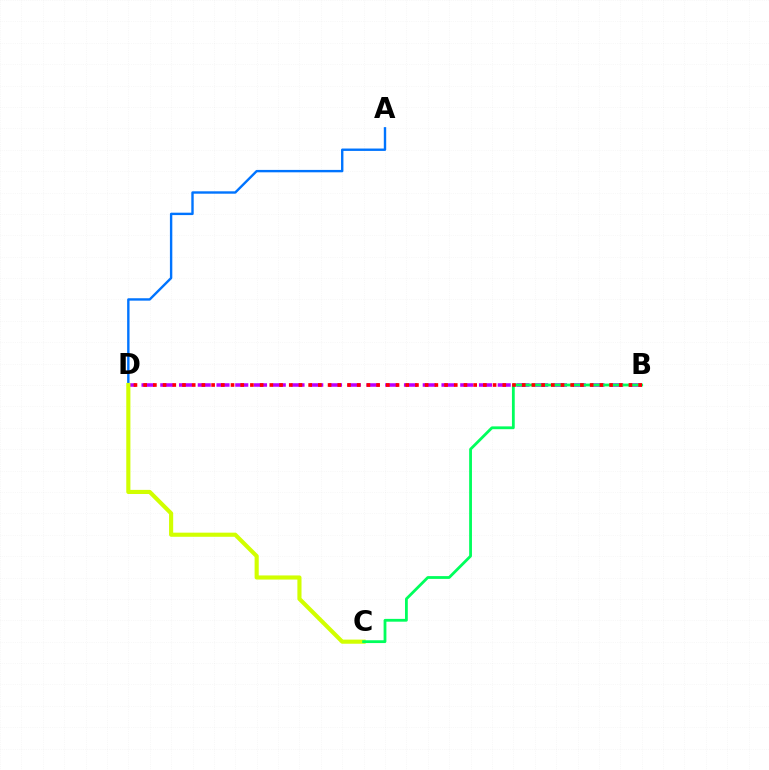{('B', 'D'): [{'color': '#b900ff', 'line_style': 'dashed', 'thickness': 2.55}, {'color': '#ff0000', 'line_style': 'dotted', 'thickness': 2.64}], ('A', 'D'): [{'color': '#0074ff', 'line_style': 'solid', 'thickness': 1.72}], ('C', 'D'): [{'color': '#d1ff00', 'line_style': 'solid', 'thickness': 2.97}], ('B', 'C'): [{'color': '#00ff5c', 'line_style': 'solid', 'thickness': 2.02}]}